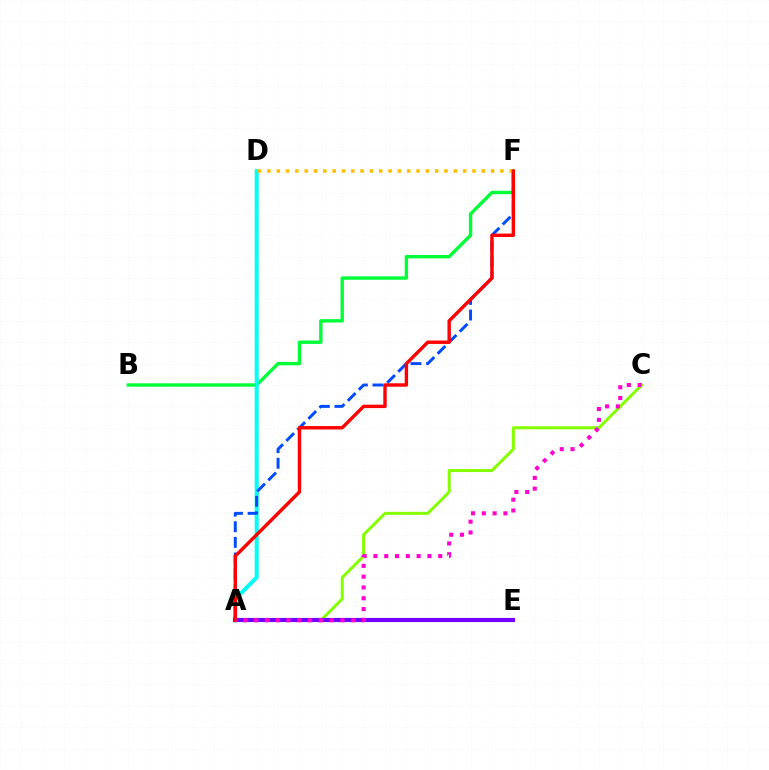{('B', 'F'): [{'color': '#00ff39', 'line_style': 'solid', 'thickness': 2.45}], ('A', 'C'): [{'color': '#84ff00', 'line_style': 'solid', 'thickness': 2.16}, {'color': '#ff00cf', 'line_style': 'dotted', 'thickness': 2.93}], ('A', 'D'): [{'color': '#00fff6', 'line_style': 'solid', 'thickness': 2.86}], ('A', 'E'): [{'color': '#7200ff', 'line_style': 'solid', 'thickness': 2.99}], ('A', 'F'): [{'color': '#004bff', 'line_style': 'dashed', 'thickness': 2.12}, {'color': '#ff0000', 'line_style': 'solid', 'thickness': 2.45}], ('D', 'F'): [{'color': '#ffbd00', 'line_style': 'dotted', 'thickness': 2.53}]}